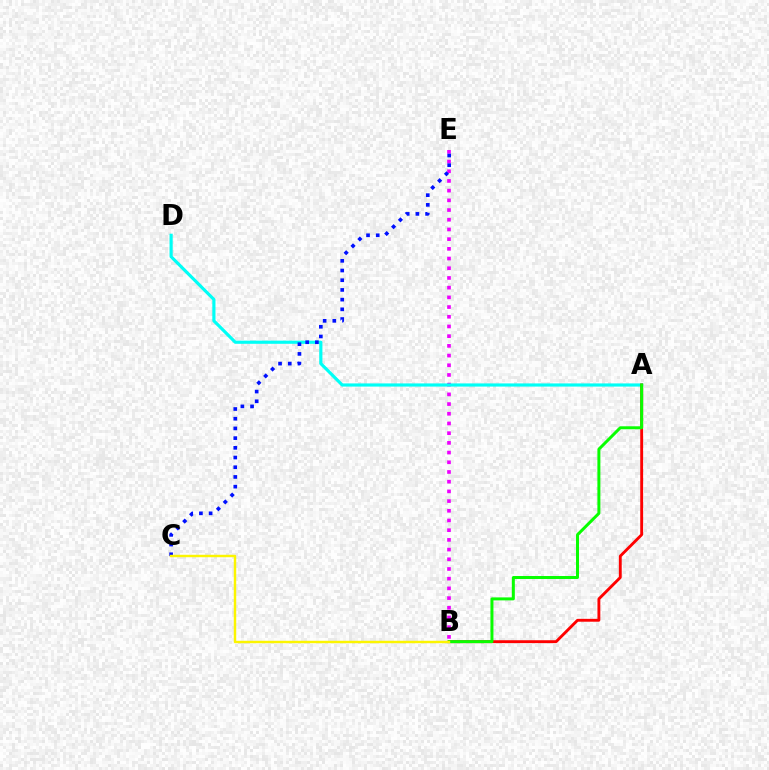{('B', 'E'): [{'color': '#ee00ff', 'line_style': 'dotted', 'thickness': 2.64}], ('A', 'D'): [{'color': '#00fff6', 'line_style': 'solid', 'thickness': 2.28}], ('A', 'B'): [{'color': '#ff0000', 'line_style': 'solid', 'thickness': 2.06}, {'color': '#08ff00', 'line_style': 'solid', 'thickness': 2.14}], ('C', 'E'): [{'color': '#0010ff', 'line_style': 'dotted', 'thickness': 2.64}], ('B', 'C'): [{'color': '#fcf500', 'line_style': 'solid', 'thickness': 1.76}]}